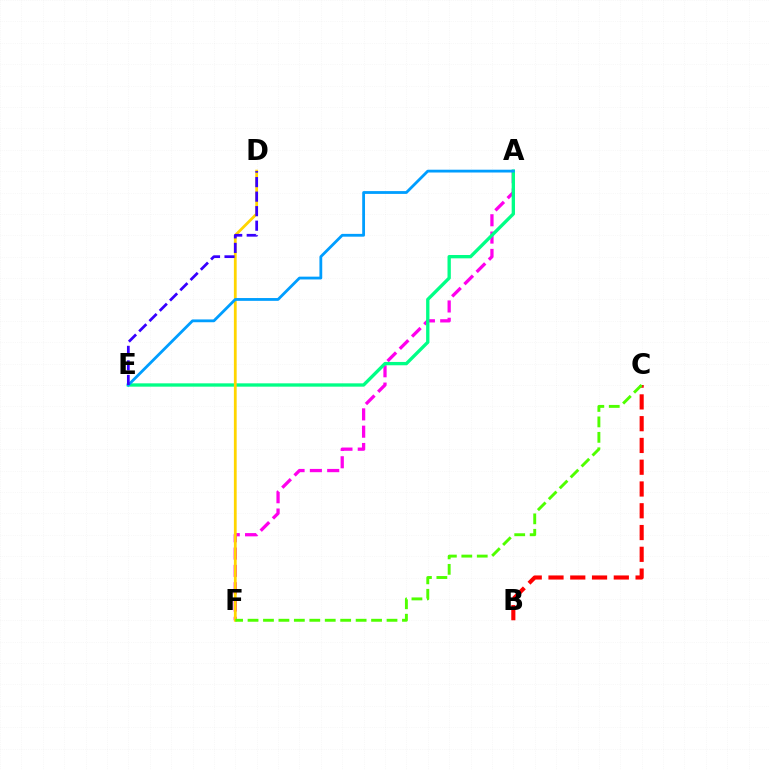{('A', 'F'): [{'color': '#ff00ed', 'line_style': 'dashed', 'thickness': 2.35}], ('B', 'C'): [{'color': '#ff0000', 'line_style': 'dashed', 'thickness': 2.96}], ('A', 'E'): [{'color': '#00ff86', 'line_style': 'solid', 'thickness': 2.4}, {'color': '#009eff', 'line_style': 'solid', 'thickness': 2.02}], ('D', 'F'): [{'color': '#ffd500', 'line_style': 'solid', 'thickness': 2.0}], ('C', 'F'): [{'color': '#4fff00', 'line_style': 'dashed', 'thickness': 2.1}], ('D', 'E'): [{'color': '#3700ff', 'line_style': 'dashed', 'thickness': 1.97}]}